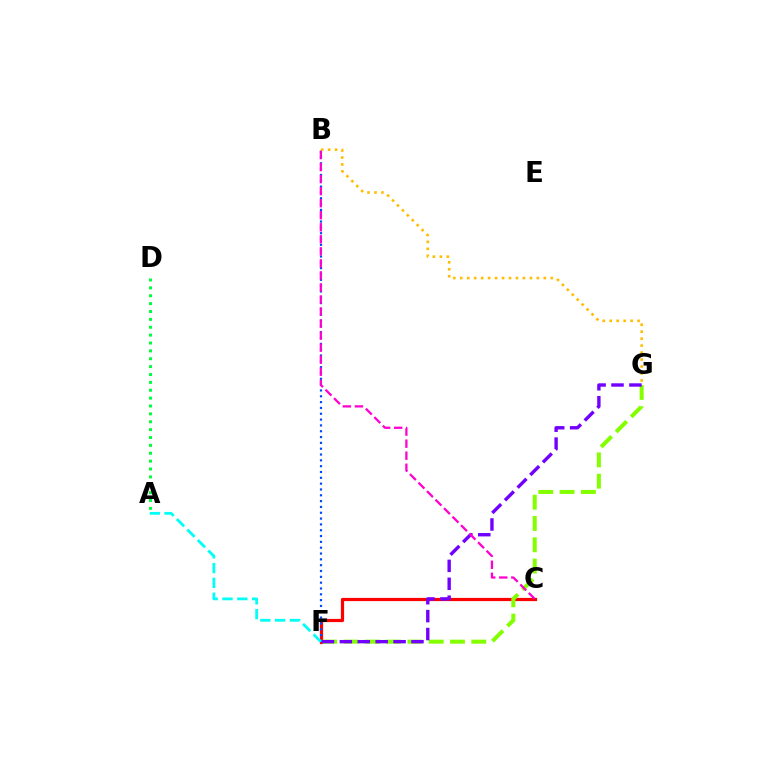{('C', 'F'): [{'color': '#ff0000', 'line_style': 'solid', 'thickness': 2.3}], ('B', 'F'): [{'color': '#004bff', 'line_style': 'dotted', 'thickness': 1.58}], ('A', 'D'): [{'color': '#00ff39', 'line_style': 'dotted', 'thickness': 2.14}], ('B', 'G'): [{'color': '#ffbd00', 'line_style': 'dotted', 'thickness': 1.89}], ('F', 'G'): [{'color': '#84ff00', 'line_style': 'dashed', 'thickness': 2.89}, {'color': '#7200ff', 'line_style': 'dashed', 'thickness': 2.43}], ('B', 'C'): [{'color': '#ff00cf', 'line_style': 'dashed', 'thickness': 1.64}], ('A', 'F'): [{'color': '#00fff6', 'line_style': 'dashed', 'thickness': 2.01}]}